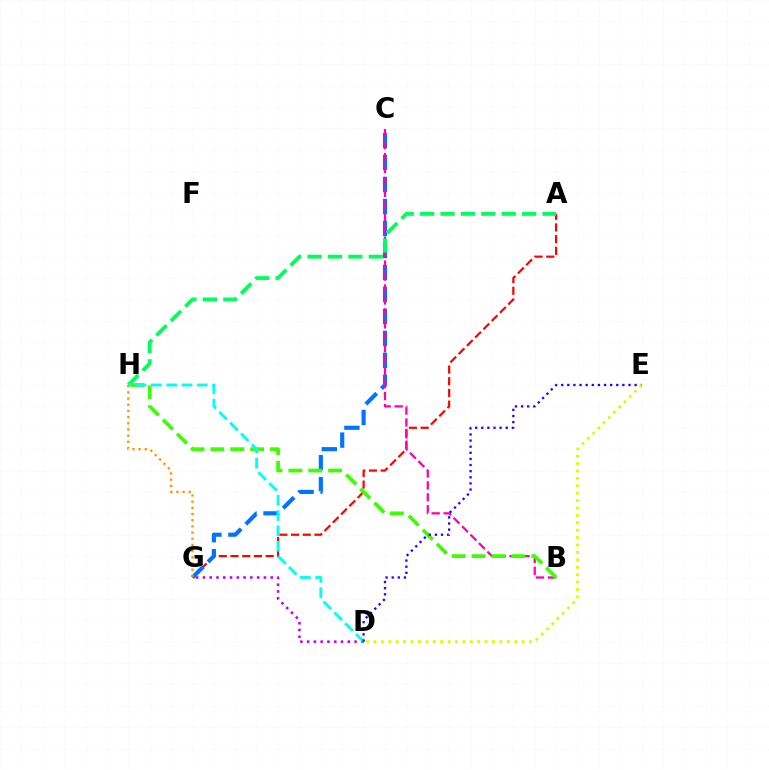{('A', 'G'): [{'color': '#ff0000', 'line_style': 'dashed', 'thickness': 1.59}], ('D', 'G'): [{'color': '#b900ff', 'line_style': 'dotted', 'thickness': 1.84}], ('C', 'G'): [{'color': '#0074ff', 'line_style': 'dashed', 'thickness': 2.99}], ('B', 'C'): [{'color': '#ff00ac', 'line_style': 'dashed', 'thickness': 1.62}], ('B', 'H'): [{'color': '#3dff00', 'line_style': 'dashed', 'thickness': 2.7}], ('A', 'H'): [{'color': '#00ff5c', 'line_style': 'dashed', 'thickness': 2.77}], ('D', 'H'): [{'color': '#00fff6', 'line_style': 'dashed', 'thickness': 2.08}], ('D', 'E'): [{'color': '#2500ff', 'line_style': 'dotted', 'thickness': 1.66}, {'color': '#d1ff00', 'line_style': 'dotted', 'thickness': 2.01}], ('G', 'H'): [{'color': '#ff9400', 'line_style': 'dotted', 'thickness': 1.68}]}